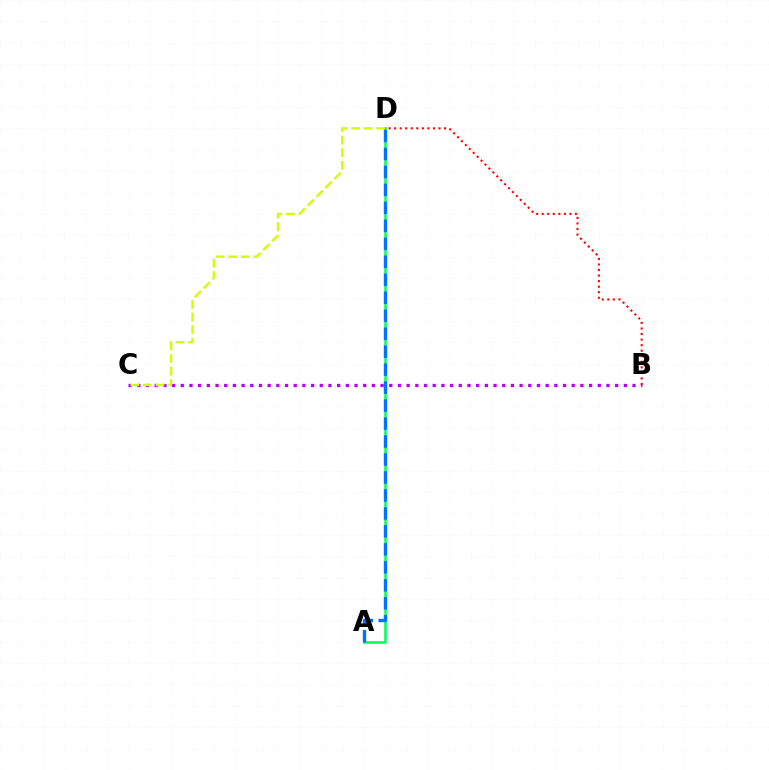{('A', 'D'): [{'color': '#00ff5c', 'line_style': 'solid', 'thickness': 1.83}, {'color': '#0074ff', 'line_style': 'dashed', 'thickness': 2.44}], ('B', 'C'): [{'color': '#b900ff', 'line_style': 'dotted', 'thickness': 2.36}], ('B', 'D'): [{'color': '#ff0000', 'line_style': 'dotted', 'thickness': 1.51}], ('C', 'D'): [{'color': '#d1ff00', 'line_style': 'dashed', 'thickness': 1.71}]}